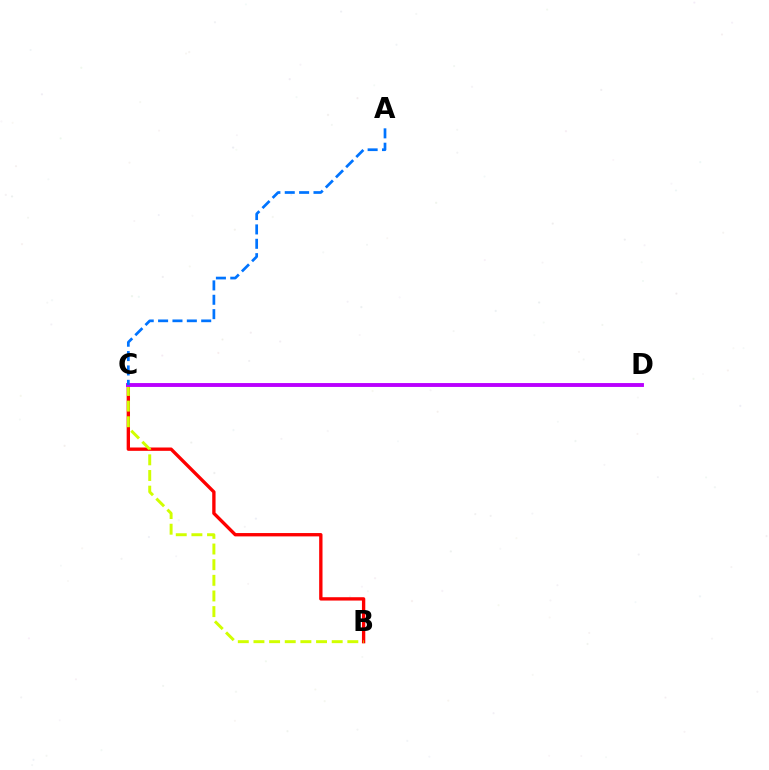{('C', 'D'): [{'color': '#00ff5c', 'line_style': 'solid', 'thickness': 1.56}, {'color': '#b900ff', 'line_style': 'solid', 'thickness': 2.79}], ('B', 'C'): [{'color': '#ff0000', 'line_style': 'solid', 'thickness': 2.4}, {'color': '#d1ff00', 'line_style': 'dashed', 'thickness': 2.13}], ('A', 'C'): [{'color': '#0074ff', 'line_style': 'dashed', 'thickness': 1.95}]}